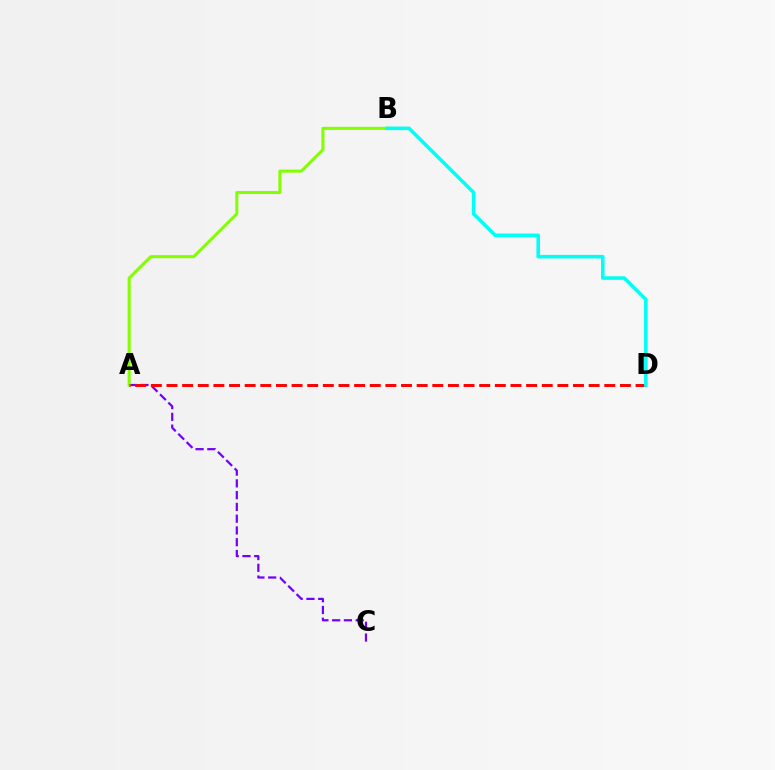{('A', 'C'): [{'color': '#7200ff', 'line_style': 'dashed', 'thickness': 1.6}], ('A', 'B'): [{'color': '#84ff00', 'line_style': 'solid', 'thickness': 2.2}], ('A', 'D'): [{'color': '#ff0000', 'line_style': 'dashed', 'thickness': 2.12}], ('B', 'D'): [{'color': '#00fff6', 'line_style': 'solid', 'thickness': 2.57}]}